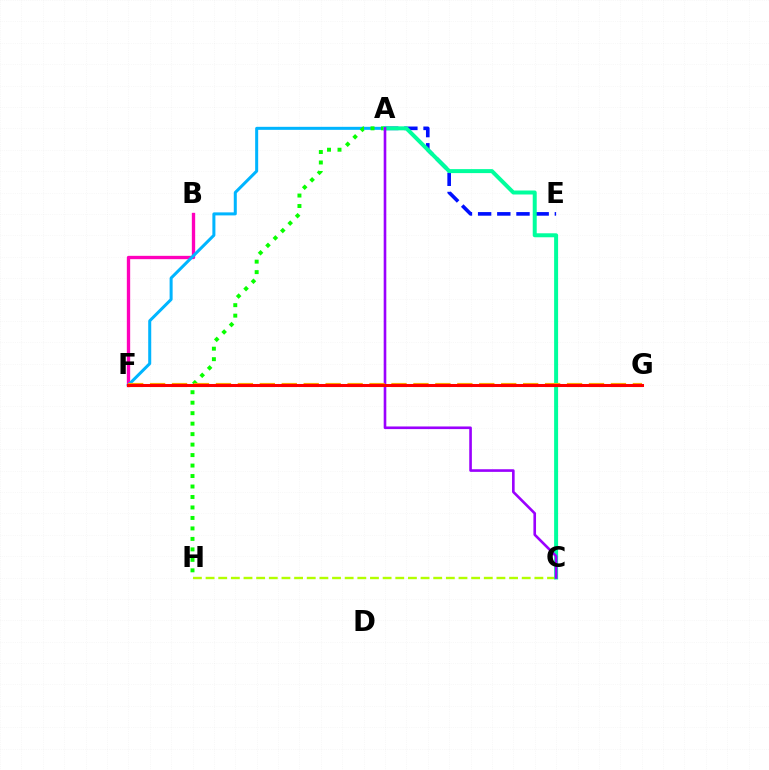{('B', 'F'): [{'color': '#ff00bd', 'line_style': 'solid', 'thickness': 2.4}], ('C', 'H'): [{'color': '#b3ff00', 'line_style': 'dashed', 'thickness': 1.72}], ('A', 'E'): [{'color': '#0010ff', 'line_style': 'dashed', 'thickness': 2.61}], ('A', 'F'): [{'color': '#00b5ff', 'line_style': 'solid', 'thickness': 2.17}], ('A', 'H'): [{'color': '#08ff00', 'line_style': 'dotted', 'thickness': 2.85}], ('A', 'C'): [{'color': '#00ff9d', 'line_style': 'solid', 'thickness': 2.87}, {'color': '#9b00ff', 'line_style': 'solid', 'thickness': 1.89}], ('F', 'G'): [{'color': '#ffa500', 'line_style': 'dashed', 'thickness': 2.98}, {'color': '#ff0000', 'line_style': 'solid', 'thickness': 2.18}]}